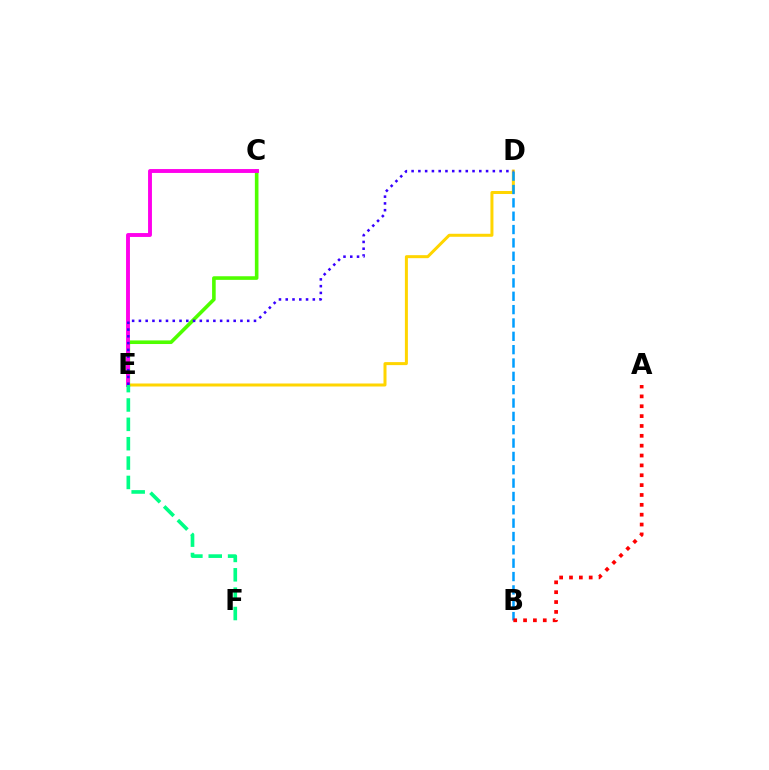{('D', 'E'): [{'color': '#ffd500', 'line_style': 'solid', 'thickness': 2.16}, {'color': '#3700ff', 'line_style': 'dotted', 'thickness': 1.84}], ('B', 'D'): [{'color': '#009eff', 'line_style': 'dashed', 'thickness': 1.81}], ('A', 'B'): [{'color': '#ff0000', 'line_style': 'dotted', 'thickness': 2.68}], ('C', 'E'): [{'color': '#4fff00', 'line_style': 'solid', 'thickness': 2.6}, {'color': '#ff00ed', 'line_style': 'solid', 'thickness': 2.8}], ('E', 'F'): [{'color': '#00ff86', 'line_style': 'dashed', 'thickness': 2.63}]}